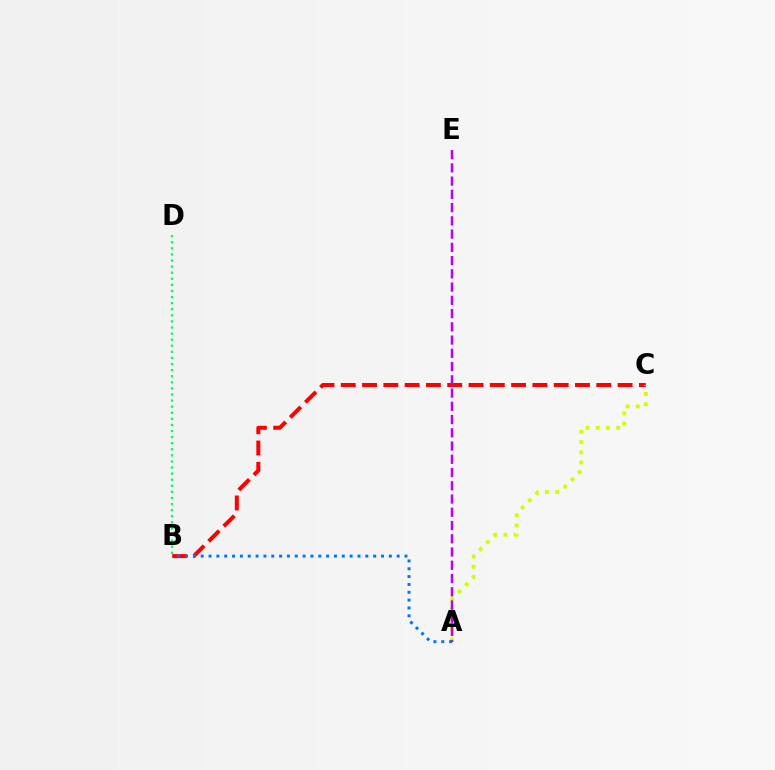{('B', 'C'): [{'color': '#ff0000', 'line_style': 'dashed', 'thickness': 2.89}], ('B', 'D'): [{'color': '#00ff5c', 'line_style': 'dotted', 'thickness': 1.65}], ('A', 'C'): [{'color': '#d1ff00', 'line_style': 'dotted', 'thickness': 2.78}], ('A', 'B'): [{'color': '#0074ff', 'line_style': 'dotted', 'thickness': 2.13}], ('A', 'E'): [{'color': '#b900ff', 'line_style': 'dashed', 'thickness': 1.8}]}